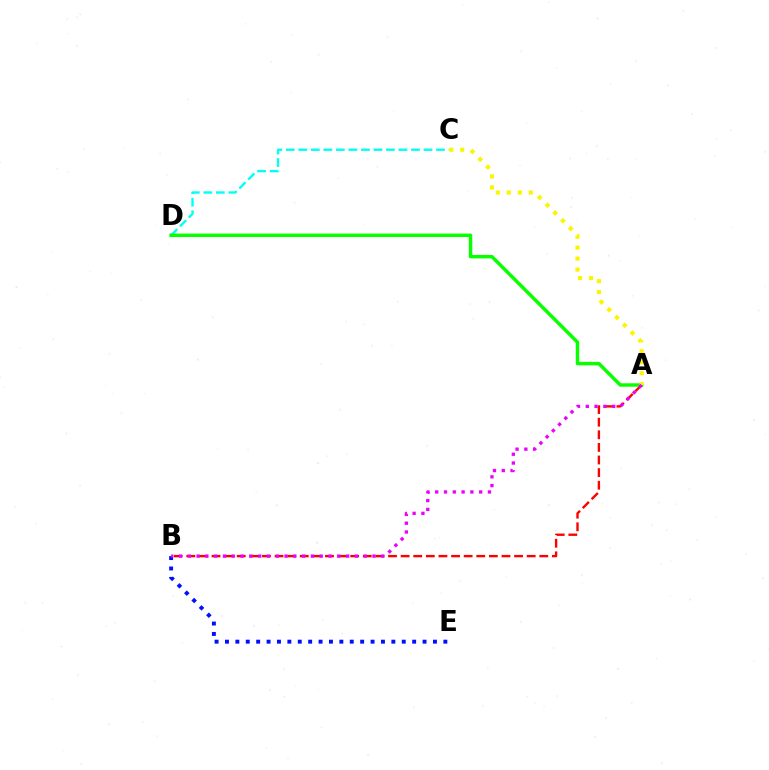{('C', 'D'): [{'color': '#00fff6', 'line_style': 'dashed', 'thickness': 1.7}], ('B', 'E'): [{'color': '#0010ff', 'line_style': 'dotted', 'thickness': 2.83}], ('A', 'B'): [{'color': '#ff0000', 'line_style': 'dashed', 'thickness': 1.71}, {'color': '#ee00ff', 'line_style': 'dotted', 'thickness': 2.39}], ('A', 'D'): [{'color': '#08ff00', 'line_style': 'solid', 'thickness': 2.47}], ('A', 'C'): [{'color': '#fcf500', 'line_style': 'dotted', 'thickness': 2.98}]}